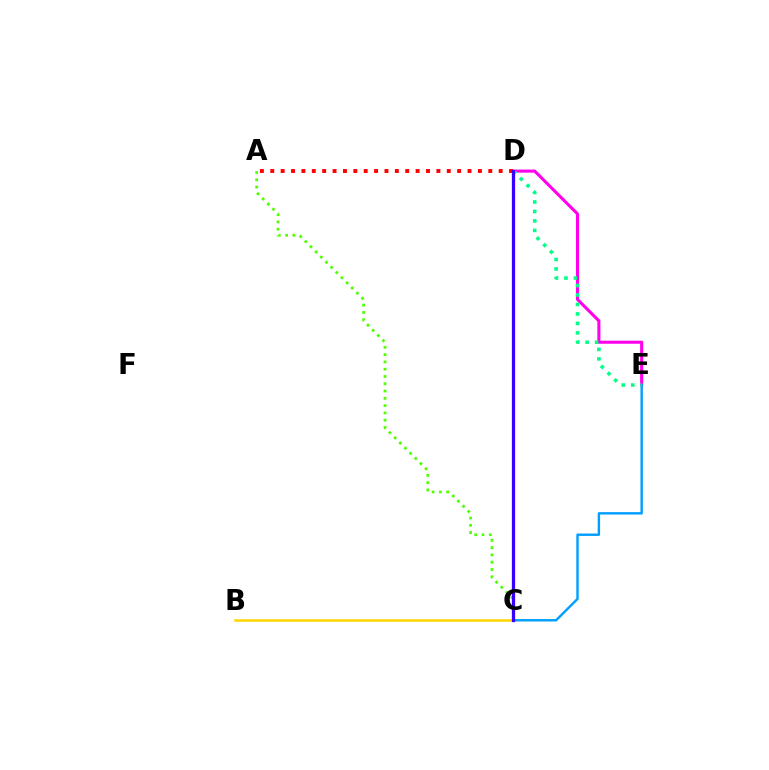{('D', 'E'): [{'color': '#ff00ed', 'line_style': 'solid', 'thickness': 2.21}, {'color': '#00ff86', 'line_style': 'dotted', 'thickness': 2.58}], ('B', 'C'): [{'color': '#ffd500', 'line_style': 'solid', 'thickness': 1.81}], ('C', 'E'): [{'color': '#009eff', 'line_style': 'solid', 'thickness': 1.73}], ('A', 'C'): [{'color': '#4fff00', 'line_style': 'dotted', 'thickness': 1.98}], ('A', 'D'): [{'color': '#ff0000', 'line_style': 'dotted', 'thickness': 2.82}], ('C', 'D'): [{'color': '#3700ff', 'line_style': 'solid', 'thickness': 2.35}]}